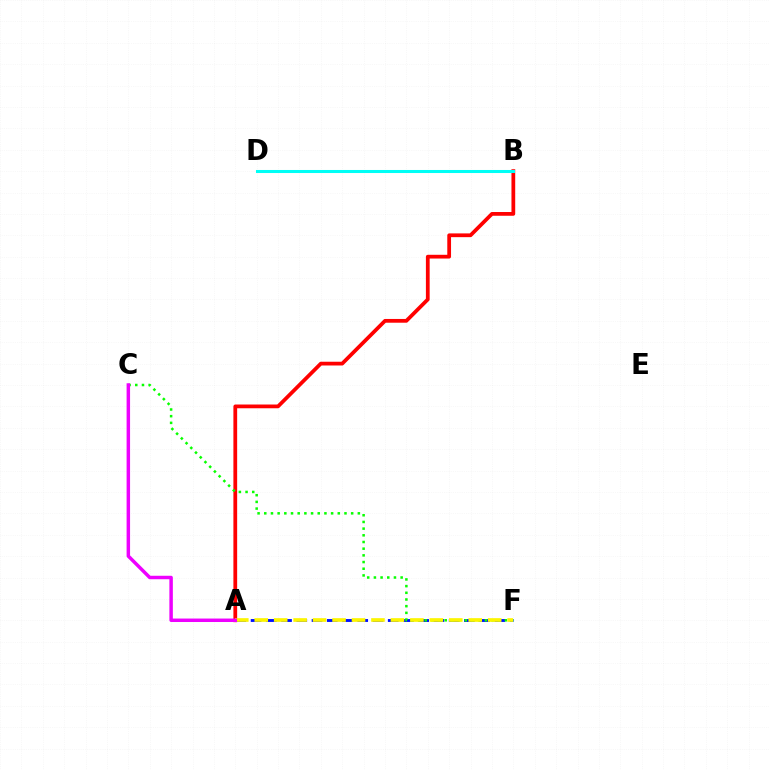{('A', 'B'): [{'color': '#ff0000', 'line_style': 'solid', 'thickness': 2.7}], ('B', 'D'): [{'color': '#00fff6', 'line_style': 'solid', 'thickness': 2.2}], ('A', 'F'): [{'color': '#0010ff', 'line_style': 'dashed', 'thickness': 2.07}, {'color': '#fcf500', 'line_style': 'dashed', 'thickness': 2.64}], ('C', 'F'): [{'color': '#08ff00', 'line_style': 'dotted', 'thickness': 1.82}], ('A', 'C'): [{'color': '#ee00ff', 'line_style': 'solid', 'thickness': 2.5}]}